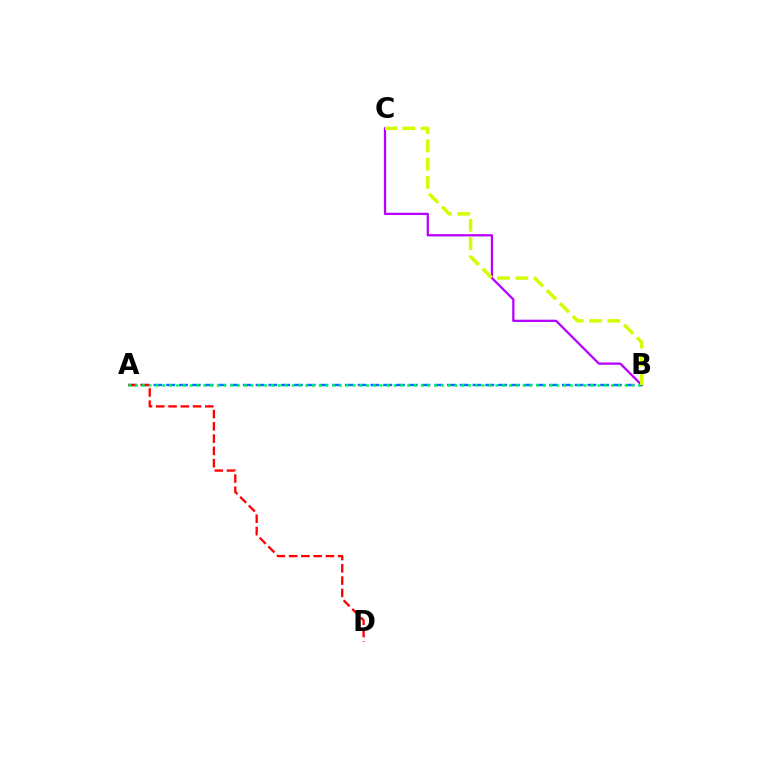{('A', 'B'): [{'color': '#0074ff', 'line_style': 'dashed', 'thickness': 1.73}, {'color': '#00ff5c', 'line_style': 'dotted', 'thickness': 1.85}], ('B', 'C'): [{'color': '#b900ff', 'line_style': 'solid', 'thickness': 1.64}, {'color': '#d1ff00', 'line_style': 'dashed', 'thickness': 2.48}], ('A', 'D'): [{'color': '#ff0000', 'line_style': 'dashed', 'thickness': 1.67}]}